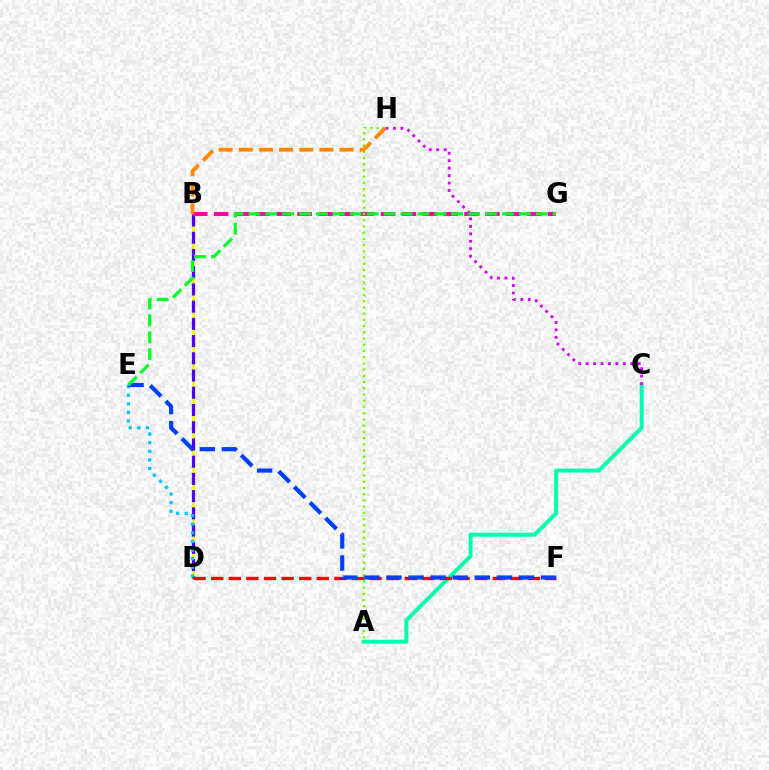{('B', 'D'): [{'color': '#eeff00', 'line_style': 'solid', 'thickness': 2.03}, {'color': '#4f00ff', 'line_style': 'dashed', 'thickness': 2.34}], ('B', 'G'): [{'color': '#ff00a0', 'line_style': 'dashed', 'thickness': 2.83}], ('A', 'H'): [{'color': '#66ff00', 'line_style': 'dotted', 'thickness': 1.69}], ('D', 'E'): [{'color': '#00c7ff', 'line_style': 'dotted', 'thickness': 2.34}], ('B', 'H'): [{'color': '#ff8800', 'line_style': 'dashed', 'thickness': 2.74}], ('A', 'C'): [{'color': '#00ffaf', 'line_style': 'solid', 'thickness': 2.86}], ('C', 'H'): [{'color': '#d600ff', 'line_style': 'dotted', 'thickness': 2.03}], ('D', 'F'): [{'color': '#ff0000', 'line_style': 'dashed', 'thickness': 2.39}], ('E', 'F'): [{'color': '#003fff', 'line_style': 'dashed', 'thickness': 3.0}], ('E', 'G'): [{'color': '#00ff27', 'line_style': 'dashed', 'thickness': 2.3}]}